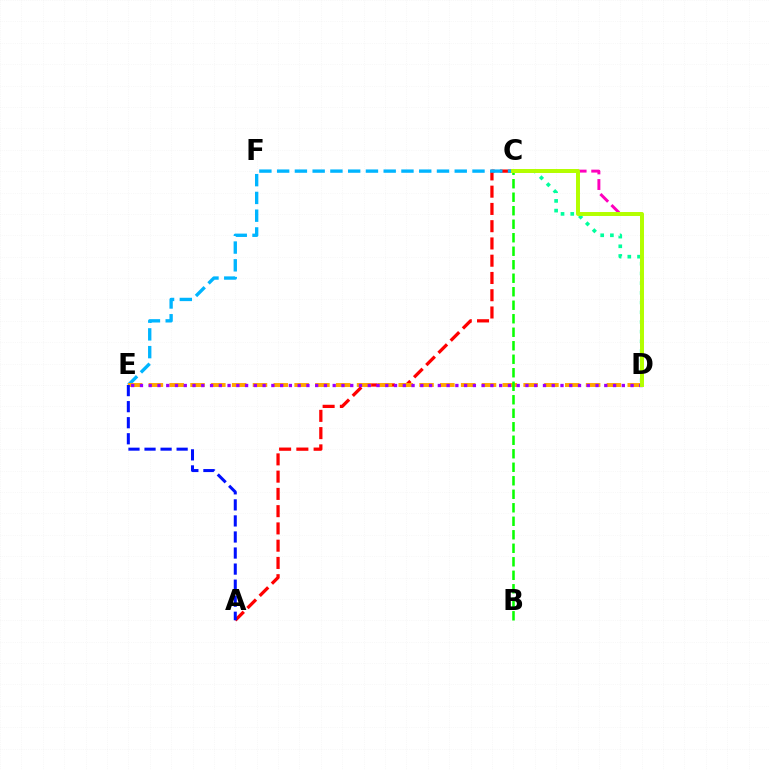{('A', 'C'): [{'color': '#ff0000', 'line_style': 'dashed', 'thickness': 2.34}], ('C', 'E'): [{'color': '#00b5ff', 'line_style': 'dashed', 'thickness': 2.41}], ('C', 'D'): [{'color': '#00ff9d', 'line_style': 'dotted', 'thickness': 2.64}, {'color': '#ff00bd', 'line_style': 'dashed', 'thickness': 2.12}, {'color': '#b3ff00', 'line_style': 'solid', 'thickness': 2.86}], ('D', 'E'): [{'color': '#ffa500', 'line_style': 'dashed', 'thickness': 2.83}, {'color': '#9b00ff', 'line_style': 'dotted', 'thickness': 2.38}], ('A', 'E'): [{'color': '#0010ff', 'line_style': 'dashed', 'thickness': 2.18}], ('B', 'C'): [{'color': '#08ff00', 'line_style': 'dashed', 'thickness': 1.83}]}